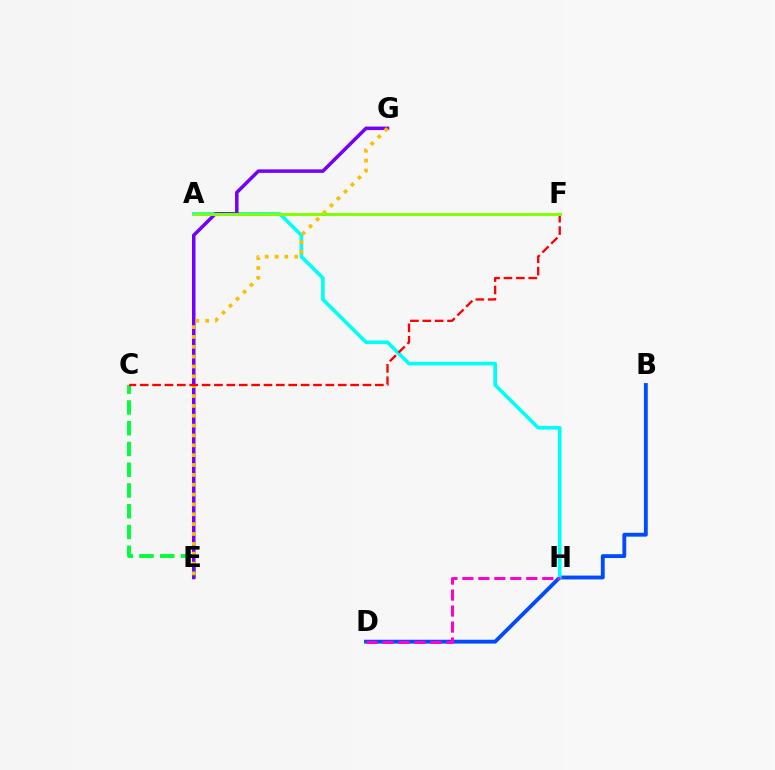{('B', 'D'): [{'color': '#004bff', 'line_style': 'solid', 'thickness': 2.77}], ('A', 'H'): [{'color': '#00fff6', 'line_style': 'solid', 'thickness': 2.62}], ('C', 'E'): [{'color': '#00ff39', 'line_style': 'dashed', 'thickness': 2.82}], ('D', 'H'): [{'color': '#ff00cf', 'line_style': 'dashed', 'thickness': 2.17}], ('E', 'G'): [{'color': '#7200ff', 'line_style': 'solid', 'thickness': 2.52}, {'color': '#ffbd00', 'line_style': 'dotted', 'thickness': 2.68}], ('C', 'F'): [{'color': '#ff0000', 'line_style': 'dashed', 'thickness': 1.68}], ('A', 'F'): [{'color': '#84ff00', 'line_style': 'solid', 'thickness': 2.15}]}